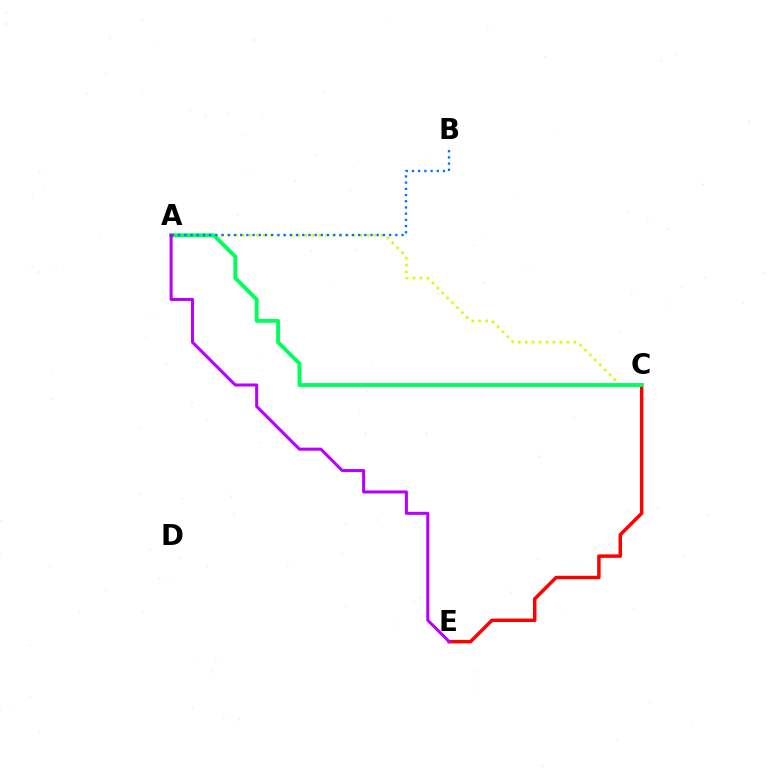{('A', 'C'): [{'color': '#d1ff00', 'line_style': 'dotted', 'thickness': 1.88}, {'color': '#00ff5c', 'line_style': 'solid', 'thickness': 2.78}], ('C', 'E'): [{'color': '#ff0000', 'line_style': 'solid', 'thickness': 2.49}], ('A', 'B'): [{'color': '#0074ff', 'line_style': 'dotted', 'thickness': 1.69}], ('A', 'E'): [{'color': '#b900ff', 'line_style': 'solid', 'thickness': 2.19}]}